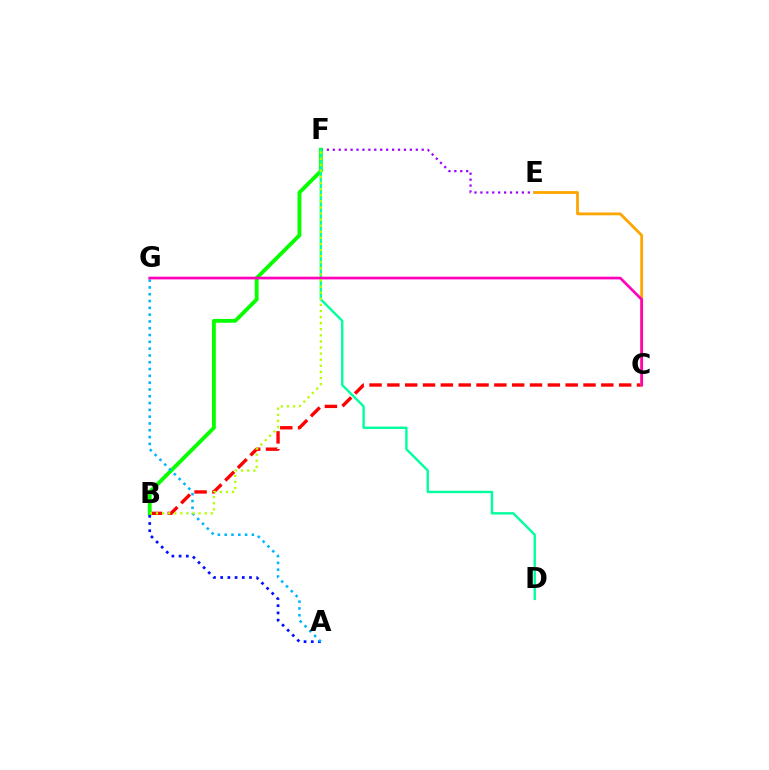{('B', 'C'): [{'color': '#ff0000', 'line_style': 'dashed', 'thickness': 2.42}], ('E', 'F'): [{'color': '#9b00ff', 'line_style': 'dotted', 'thickness': 1.61}], ('B', 'F'): [{'color': '#08ff00', 'line_style': 'solid', 'thickness': 2.77}, {'color': '#b3ff00', 'line_style': 'dotted', 'thickness': 1.66}], ('A', 'B'): [{'color': '#0010ff', 'line_style': 'dotted', 'thickness': 1.96}], ('C', 'E'): [{'color': '#ffa500', 'line_style': 'solid', 'thickness': 2.02}], ('D', 'F'): [{'color': '#00ff9d', 'line_style': 'solid', 'thickness': 1.72}], ('A', 'G'): [{'color': '#00b5ff', 'line_style': 'dotted', 'thickness': 1.85}], ('C', 'G'): [{'color': '#ff00bd', 'line_style': 'solid', 'thickness': 1.94}]}